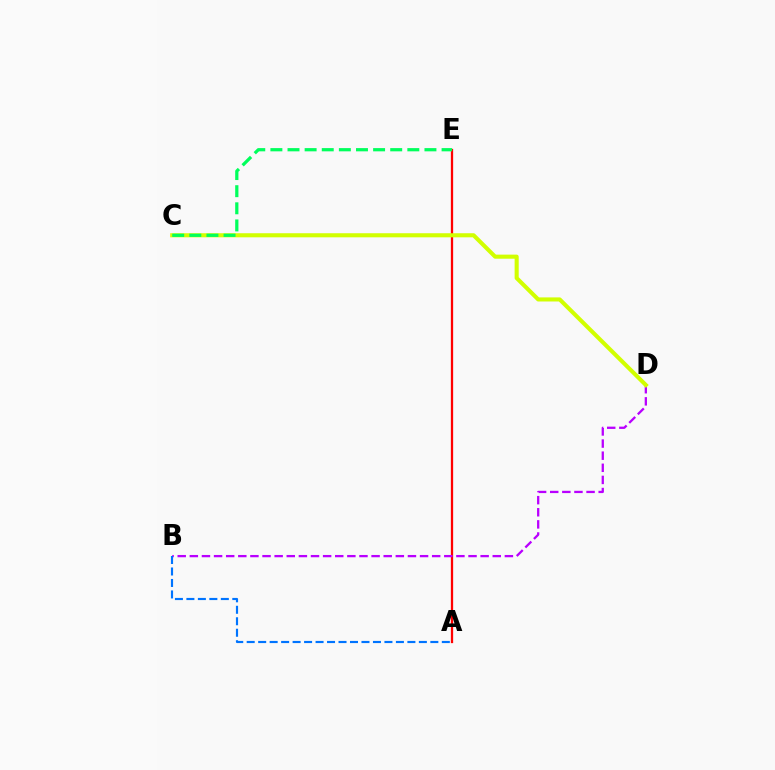{('A', 'E'): [{'color': '#ff0000', 'line_style': 'solid', 'thickness': 1.64}], ('B', 'D'): [{'color': '#b900ff', 'line_style': 'dashed', 'thickness': 1.65}], ('A', 'B'): [{'color': '#0074ff', 'line_style': 'dashed', 'thickness': 1.56}], ('C', 'D'): [{'color': '#d1ff00', 'line_style': 'solid', 'thickness': 2.94}], ('C', 'E'): [{'color': '#00ff5c', 'line_style': 'dashed', 'thickness': 2.33}]}